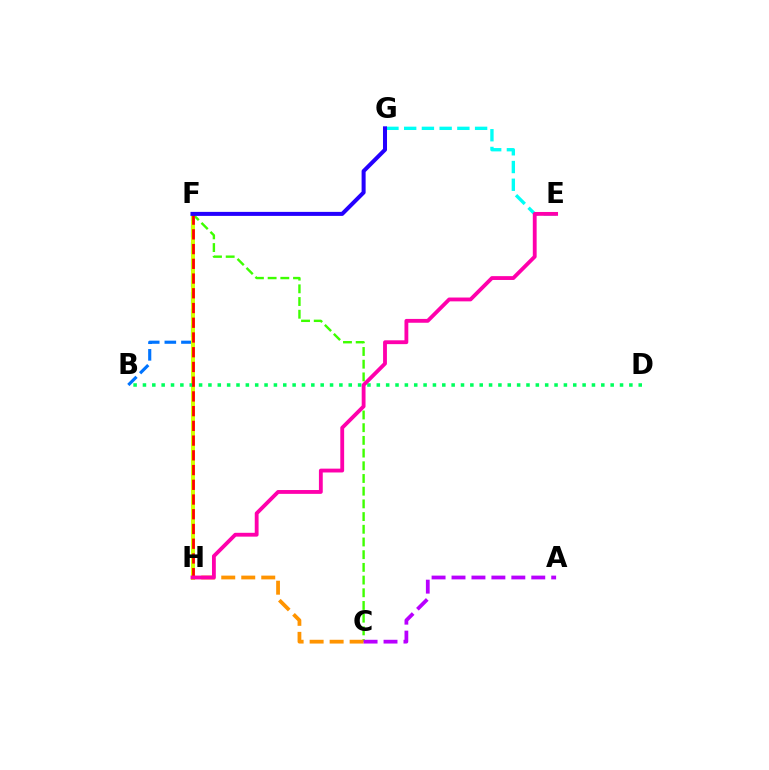{('C', 'F'): [{'color': '#3dff00', 'line_style': 'dashed', 'thickness': 1.73}], ('C', 'H'): [{'color': '#ff9400', 'line_style': 'dashed', 'thickness': 2.72}], ('B', 'F'): [{'color': '#0074ff', 'line_style': 'dashed', 'thickness': 2.26}], ('F', 'H'): [{'color': '#d1ff00', 'line_style': 'solid', 'thickness': 2.83}, {'color': '#ff0000', 'line_style': 'dashed', 'thickness': 2.0}], ('E', 'G'): [{'color': '#00fff6', 'line_style': 'dashed', 'thickness': 2.41}], ('B', 'D'): [{'color': '#00ff5c', 'line_style': 'dotted', 'thickness': 2.54}], ('F', 'G'): [{'color': '#2500ff', 'line_style': 'solid', 'thickness': 2.9}], ('A', 'C'): [{'color': '#b900ff', 'line_style': 'dashed', 'thickness': 2.71}], ('E', 'H'): [{'color': '#ff00ac', 'line_style': 'solid', 'thickness': 2.76}]}